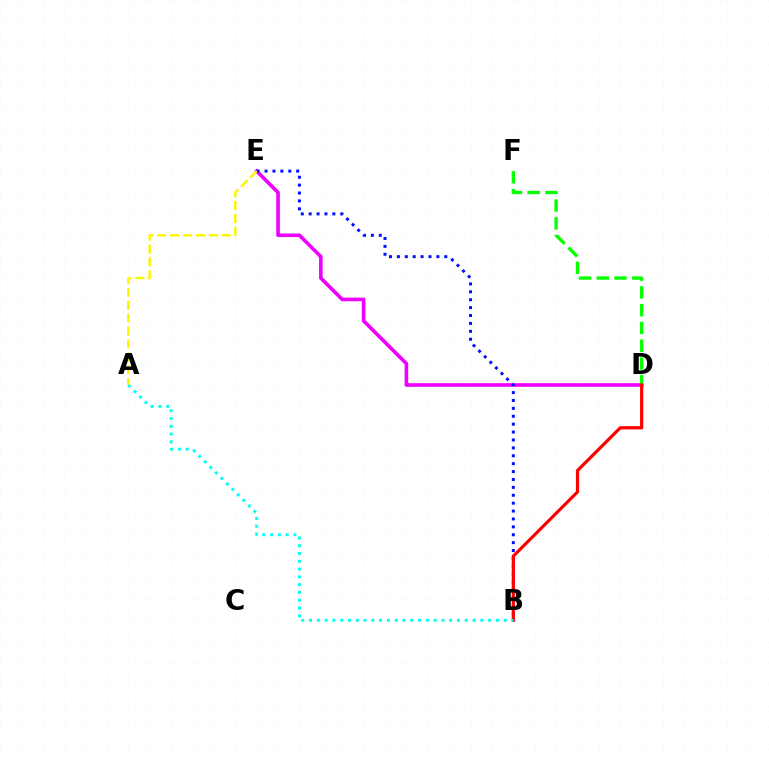{('D', 'E'): [{'color': '#ee00ff', 'line_style': 'solid', 'thickness': 2.6}], ('B', 'E'): [{'color': '#0010ff', 'line_style': 'dotted', 'thickness': 2.15}], ('D', 'F'): [{'color': '#08ff00', 'line_style': 'dashed', 'thickness': 2.41}], ('B', 'D'): [{'color': '#ff0000', 'line_style': 'solid', 'thickness': 2.31}], ('A', 'E'): [{'color': '#fcf500', 'line_style': 'dashed', 'thickness': 1.75}], ('A', 'B'): [{'color': '#00fff6', 'line_style': 'dotted', 'thickness': 2.12}]}